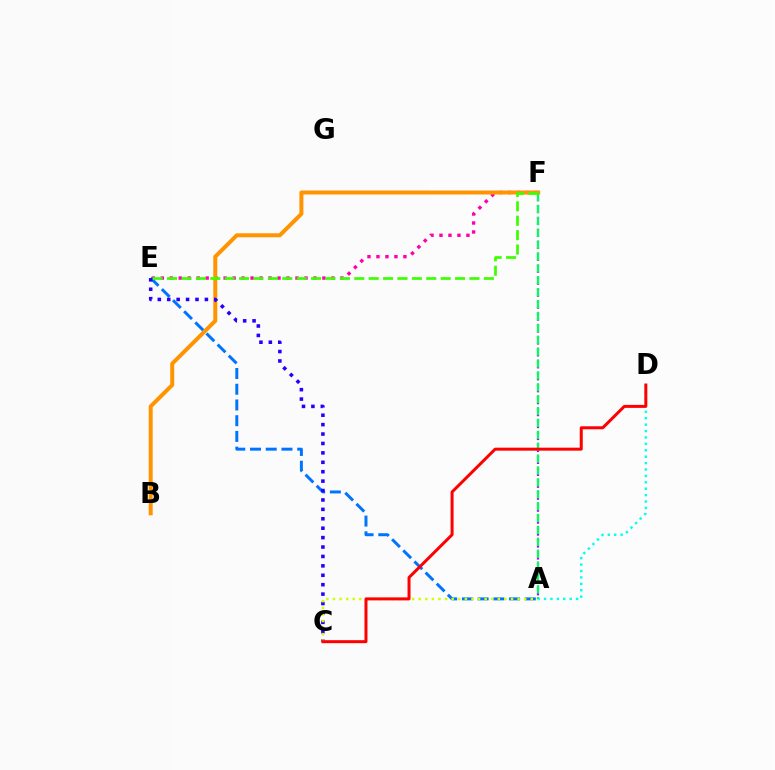{('A', 'F'): [{'color': '#b900ff', 'line_style': 'dotted', 'thickness': 1.62}, {'color': '#00ff5c', 'line_style': 'dashed', 'thickness': 1.61}], ('E', 'F'): [{'color': '#ff00ac', 'line_style': 'dotted', 'thickness': 2.44}, {'color': '#3dff00', 'line_style': 'dashed', 'thickness': 1.96}], ('B', 'F'): [{'color': '#ff9400', 'line_style': 'solid', 'thickness': 2.87}], ('A', 'E'): [{'color': '#0074ff', 'line_style': 'dashed', 'thickness': 2.14}], ('C', 'E'): [{'color': '#2500ff', 'line_style': 'dotted', 'thickness': 2.56}], ('A', 'C'): [{'color': '#d1ff00', 'line_style': 'dotted', 'thickness': 1.79}], ('A', 'D'): [{'color': '#00fff6', 'line_style': 'dotted', 'thickness': 1.74}], ('C', 'D'): [{'color': '#ff0000', 'line_style': 'solid', 'thickness': 2.15}]}